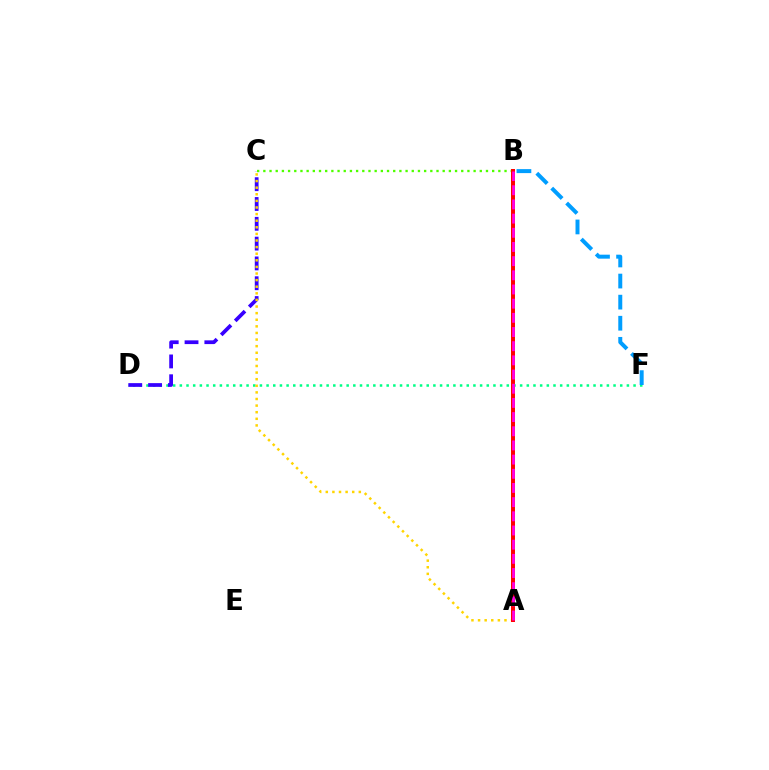{('D', 'F'): [{'color': '#00ff86', 'line_style': 'dotted', 'thickness': 1.81}], ('C', 'D'): [{'color': '#3700ff', 'line_style': 'dashed', 'thickness': 2.69}], ('B', 'F'): [{'color': '#009eff', 'line_style': 'dashed', 'thickness': 2.86}], ('A', 'C'): [{'color': '#ffd500', 'line_style': 'dotted', 'thickness': 1.79}], ('B', 'C'): [{'color': '#4fff00', 'line_style': 'dotted', 'thickness': 1.68}], ('A', 'B'): [{'color': '#ff0000', 'line_style': 'solid', 'thickness': 2.86}, {'color': '#ff00ed', 'line_style': 'dashed', 'thickness': 1.93}]}